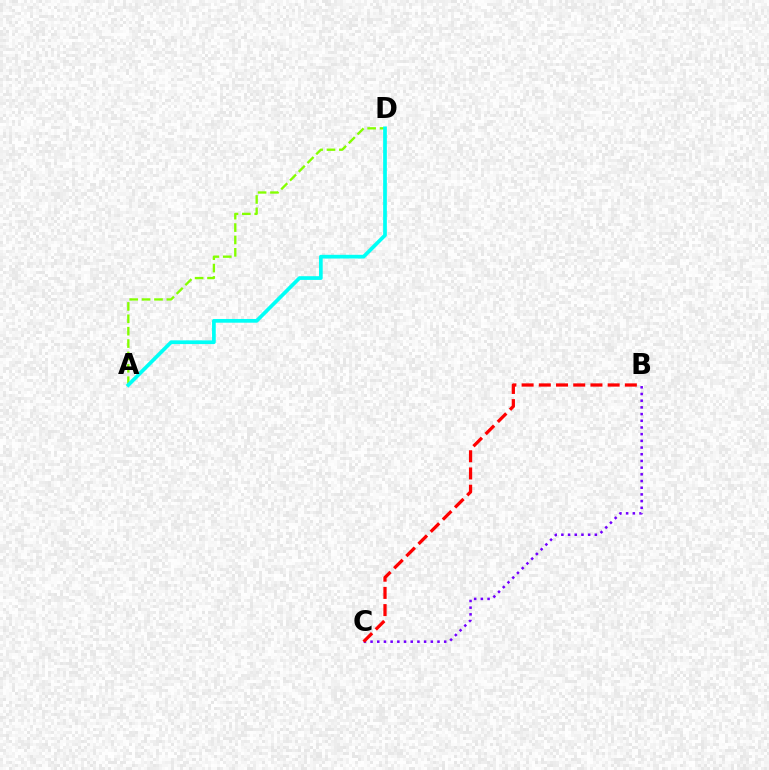{('A', 'D'): [{'color': '#84ff00', 'line_style': 'dashed', 'thickness': 1.68}, {'color': '#00fff6', 'line_style': 'solid', 'thickness': 2.67}], ('B', 'C'): [{'color': '#7200ff', 'line_style': 'dotted', 'thickness': 1.82}, {'color': '#ff0000', 'line_style': 'dashed', 'thickness': 2.34}]}